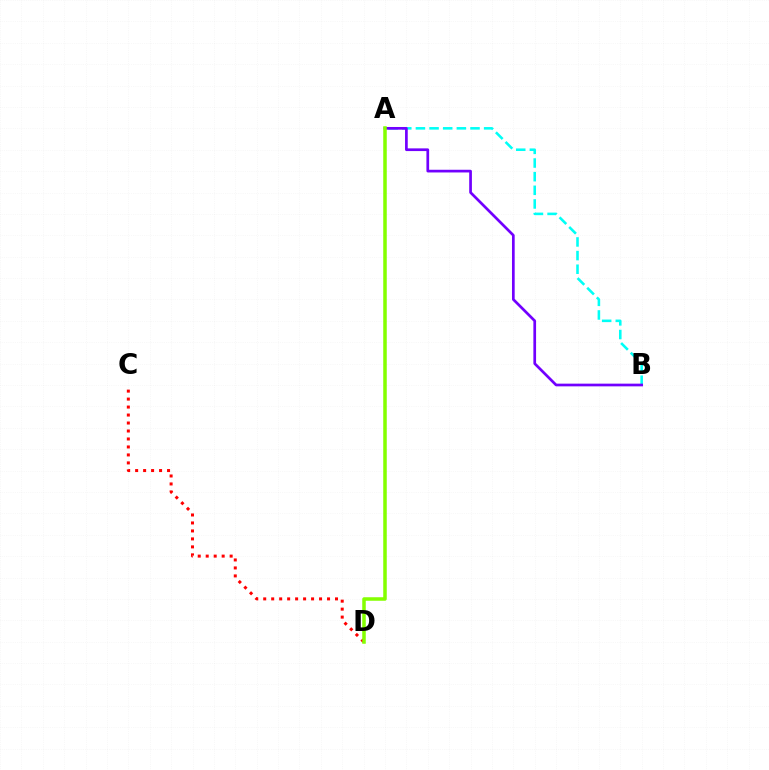{('A', 'B'): [{'color': '#00fff6', 'line_style': 'dashed', 'thickness': 1.85}, {'color': '#7200ff', 'line_style': 'solid', 'thickness': 1.94}], ('C', 'D'): [{'color': '#ff0000', 'line_style': 'dotted', 'thickness': 2.17}], ('A', 'D'): [{'color': '#84ff00', 'line_style': 'solid', 'thickness': 2.54}]}